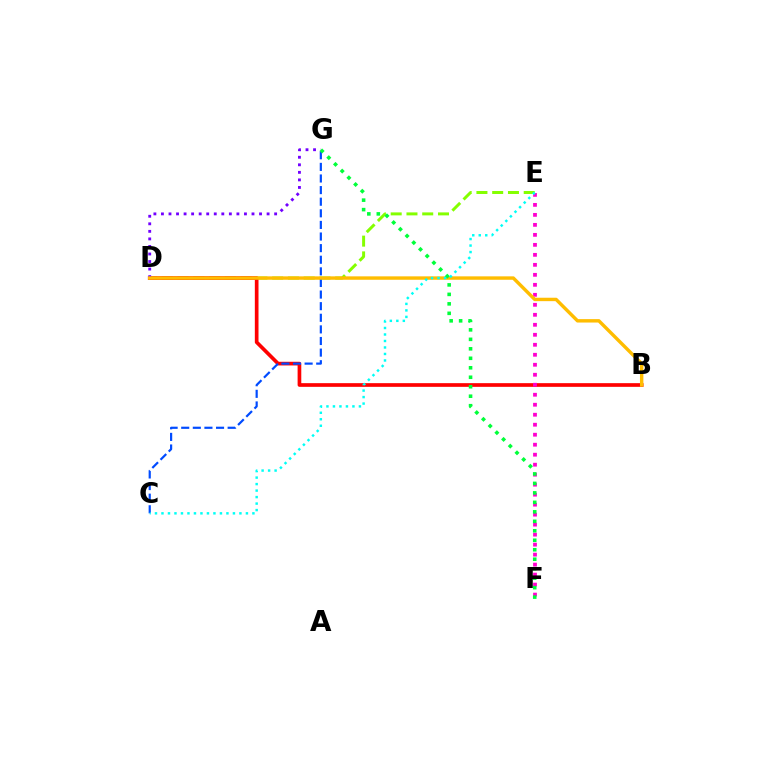{('D', 'E'): [{'color': '#84ff00', 'line_style': 'dashed', 'thickness': 2.14}], ('B', 'D'): [{'color': '#ff0000', 'line_style': 'solid', 'thickness': 2.65}, {'color': '#ffbd00', 'line_style': 'solid', 'thickness': 2.46}], ('D', 'G'): [{'color': '#7200ff', 'line_style': 'dotted', 'thickness': 2.05}], ('C', 'G'): [{'color': '#004bff', 'line_style': 'dashed', 'thickness': 1.58}], ('E', 'F'): [{'color': '#ff00cf', 'line_style': 'dotted', 'thickness': 2.71}], ('F', 'G'): [{'color': '#00ff39', 'line_style': 'dotted', 'thickness': 2.58}], ('C', 'E'): [{'color': '#00fff6', 'line_style': 'dotted', 'thickness': 1.77}]}